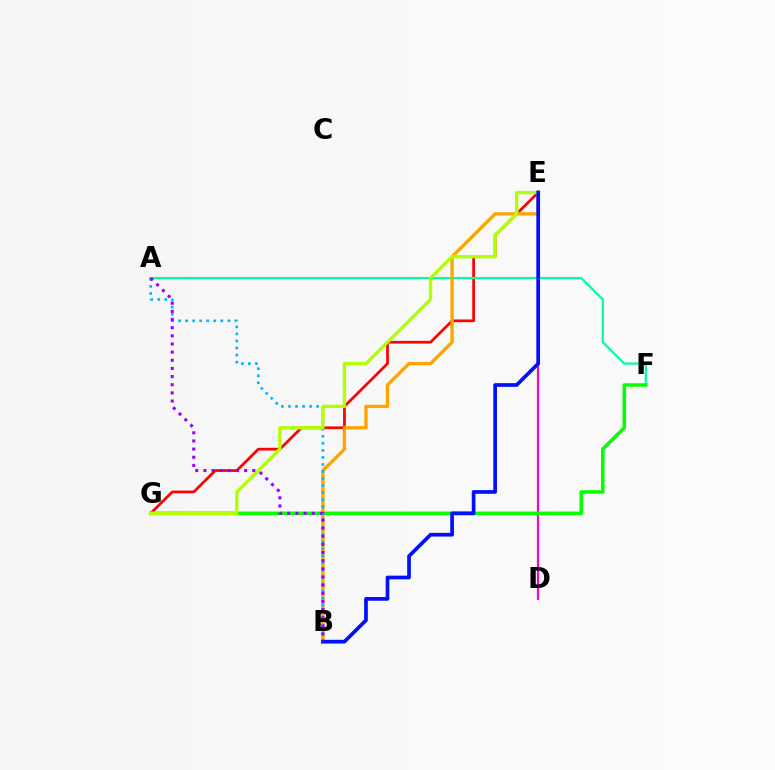{('E', 'G'): [{'color': '#ff0000', 'line_style': 'solid', 'thickness': 1.97}, {'color': '#b3ff00', 'line_style': 'solid', 'thickness': 2.39}], ('A', 'F'): [{'color': '#00ff9d', 'line_style': 'solid', 'thickness': 1.61}], ('B', 'E'): [{'color': '#ffa500', 'line_style': 'solid', 'thickness': 2.42}, {'color': '#0010ff', 'line_style': 'solid', 'thickness': 2.66}], ('D', 'E'): [{'color': '#ff00bd', 'line_style': 'solid', 'thickness': 1.58}], ('F', 'G'): [{'color': '#08ff00', 'line_style': 'solid', 'thickness': 2.56}], ('A', 'B'): [{'color': '#00b5ff', 'line_style': 'dotted', 'thickness': 1.91}, {'color': '#9b00ff', 'line_style': 'dotted', 'thickness': 2.21}]}